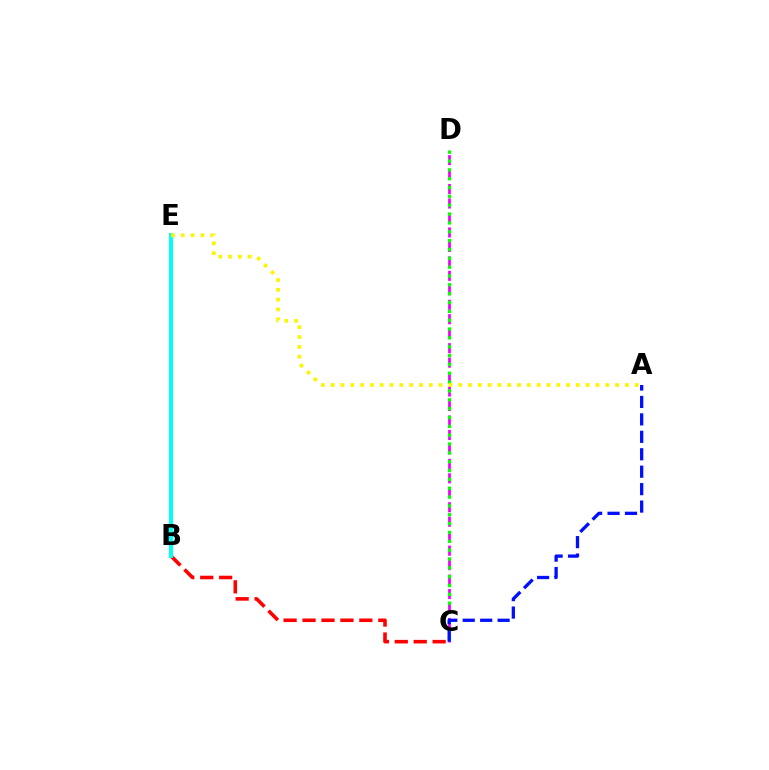{('C', 'D'): [{'color': '#ee00ff', 'line_style': 'dashed', 'thickness': 1.96}, {'color': '#08ff00', 'line_style': 'dotted', 'thickness': 2.4}], ('A', 'C'): [{'color': '#0010ff', 'line_style': 'dashed', 'thickness': 2.37}], ('B', 'C'): [{'color': '#ff0000', 'line_style': 'dashed', 'thickness': 2.57}], ('B', 'E'): [{'color': '#00fff6', 'line_style': 'solid', 'thickness': 2.89}], ('A', 'E'): [{'color': '#fcf500', 'line_style': 'dotted', 'thickness': 2.66}]}